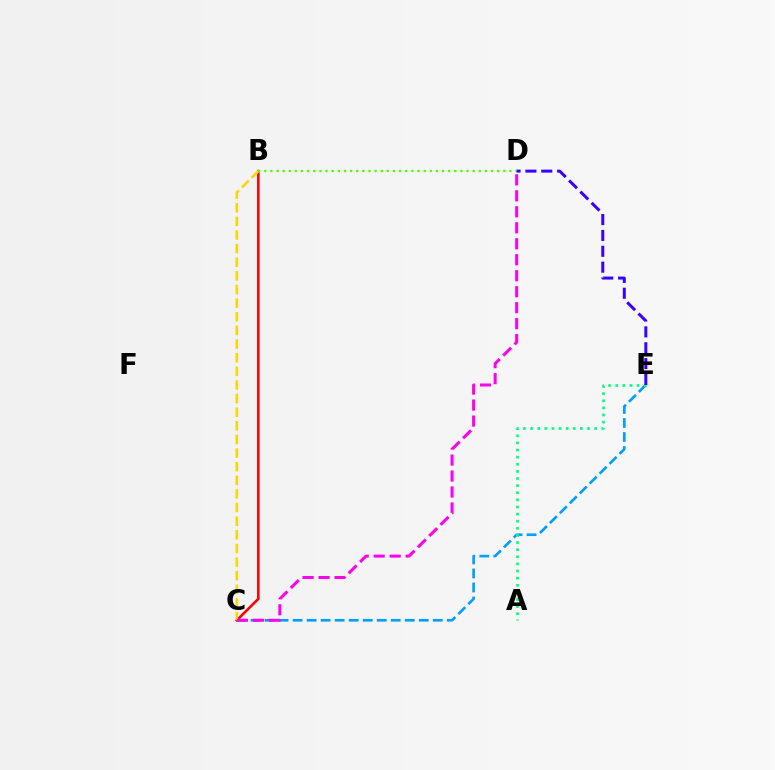{('B', 'C'): [{'color': '#ff0000', 'line_style': 'solid', 'thickness': 1.85}, {'color': '#ffd500', 'line_style': 'dashed', 'thickness': 1.85}], ('C', 'E'): [{'color': '#009eff', 'line_style': 'dashed', 'thickness': 1.9}], ('A', 'E'): [{'color': '#00ff86', 'line_style': 'dotted', 'thickness': 1.93}], ('B', 'D'): [{'color': '#4fff00', 'line_style': 'dotted', 'thickness': 1.67}], ('D', 'E'): [{'color': '#3700ff', 'line_style': 'dashed', 'thickness': 2.16}], ('C', 'D'): [{'color': '#ff00ed', 'line_style': 'dashed', 'thickness': 2.17}]}